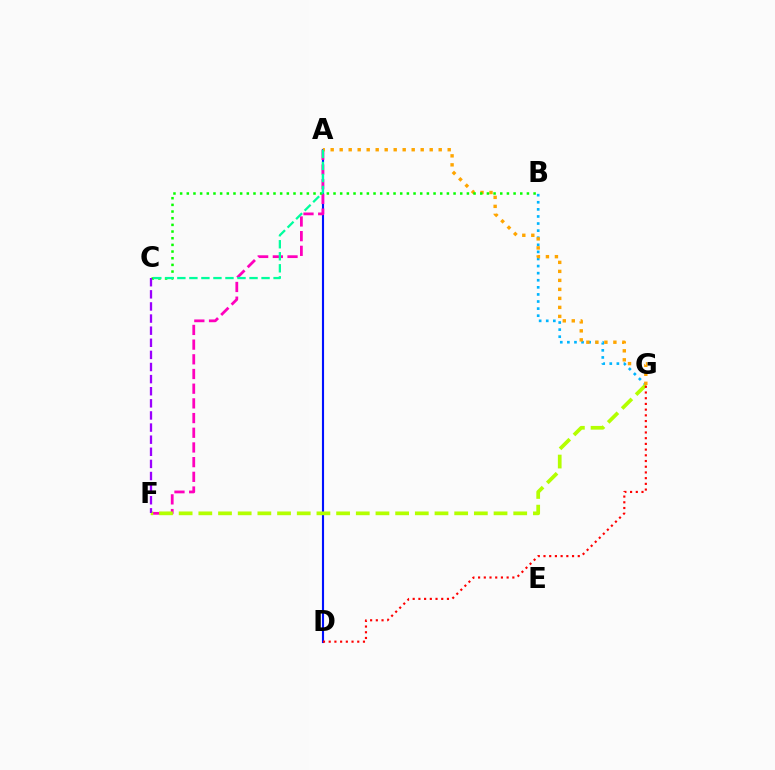{('B', 'G'): [{'color': '#00b5ff', 'line_style': 'dotted', 'thickness': 1.93}], ('A', 'D'): [{'color': '#0010ff', 'line_style': 'solid', 'thickness': 1.53}], ('A', 'F'): [{'color': '#ff00bd', 'line_style': 'dashed', 'thickness': 2.0}], ('F', 'G'): [{'color': '#b3ff00', 'line_style': 'dashed', 'thickness': 2.67}], ('A', 'G'): [{'color': '#ffa500', 'line_style': 'dotted', 'thickness': 2.45}], ('D', 'G'): [{'color': '#ff0000', 'line_style': 'dotted', 'thickness': 1.55}], ('B', 'C'): [{'color': '#08ff00', 'line_style': 'dotted', 'thickness': 1.81}], ('C', 'F'): [{'color': '#9b00ff', 'line_style': 'dashed', 'thickness': 1.65}], ('A', 'C'): [{'color': '#00ff9d', 'line_style': 'dashed', 'thickness': 1.63}]}